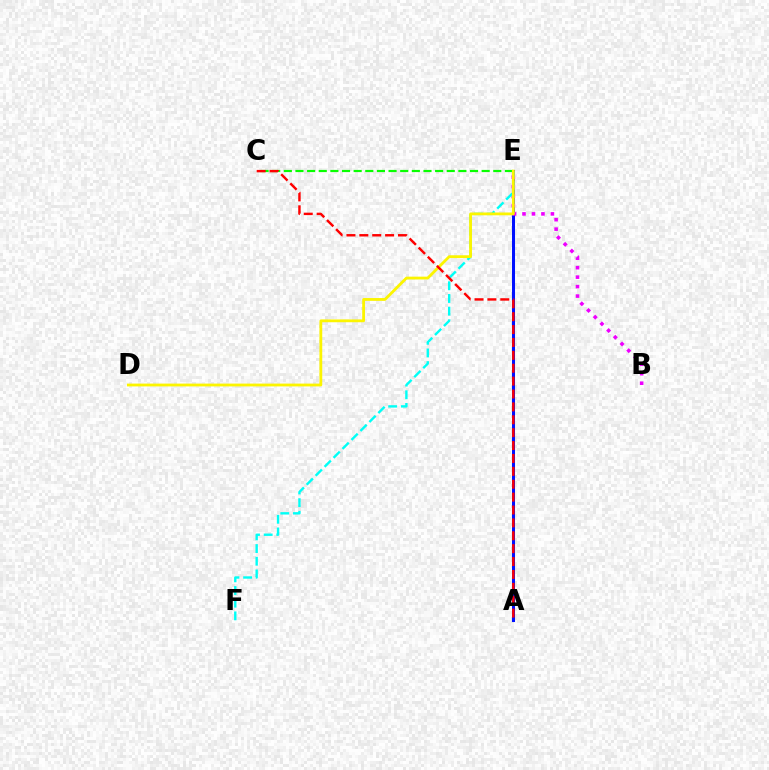{('A', 'E'): [{'color': '#0010ff', 'line_style': 'solid', 'thickness': 2.18}], ('B', 'E'): [{'color': '#ee00ff', 'line_style': 'dotted', 'thickness': 2.57}], ('E', 'F'): [{'color': '#00fff6', 'line_style': 'dashed', 'thickness': 1.72}], ('C', 'E'): [{'color': '#08ff00', 'line_style': 'dashed', 'thickness': 1.58}], ('D', 'E'): [{'color': '#fcf500', 'line_style': 'solid', 'thickness': 2.02}], ('A', 'C'): [{'color': '#ff0000', 'line_style': 'dashed', 'thickness': 1.75}]}